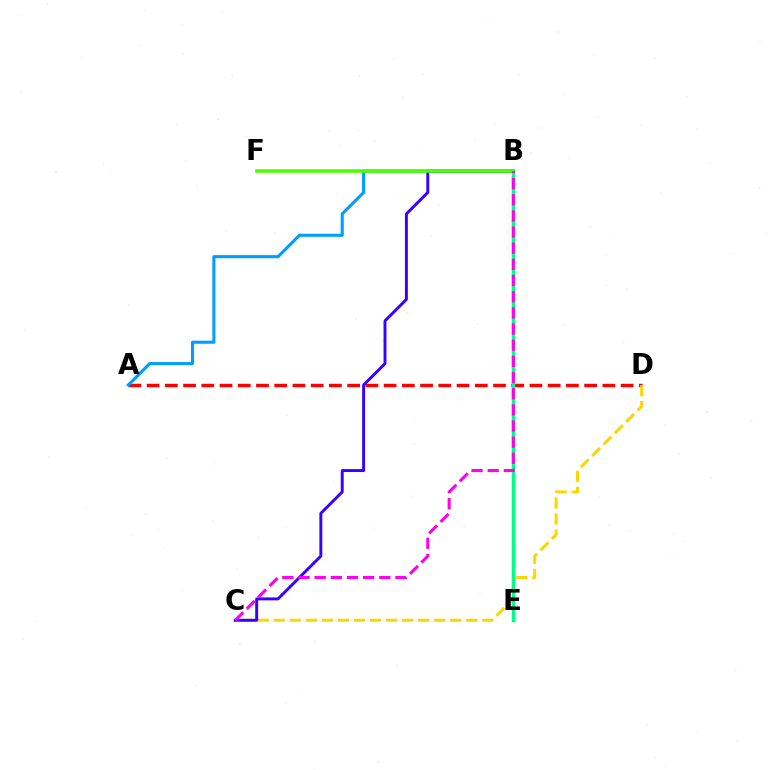{('A', 'D'): [{'color': '#ff0000', 'line_style': 'dashed', 'thickness': 2.48}], ('A', 'B'): [{'color': '#009eff', 'line_style': 'solid', 'thickness': 2.23}], ('C', 'D'): [{'color': '#ffd500', 'line_style': 'dashed', 'thickness': 2.18}], ('B', 'E'): [{'color': '#00ff86', 'line_style': 'solid', 'thickness': 2.52}], ('B', 'C'): [{'color': '#3700ff', 'line_style': 'solid', 'thickness': 2.11}, {'color': '#ff00ed', 'line_style': 'dashed', 'thickness': 2.2}], ('B', 'F'): [{'color': '#4fff00', 'line_style': 'solid', 'thickness': 2.57}]}